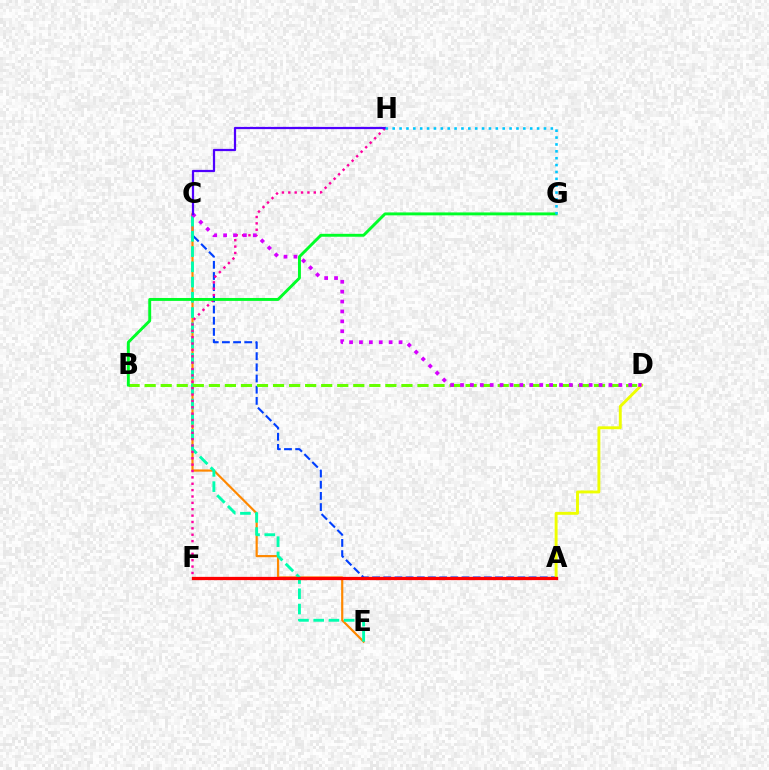{('A', 'C'): [{'color': '#003fff', 'line_style': 'dashed', 'thickness': 1.52}], ('C', 'E'): [{'color': '#ff8800', 'line_style': 'solid', 'thickness': 1.57}, {'color': '#00ffaf', 'line_style': 'dashed', 'thickness': 2.07}], ('A', 'D'): [{'color': '#eeff00', 'line_style': 'solid', 'thickness': 2.09}], ('F', 'H'): [{'color': '#ff00a0', 'line_style': 'dotted', 'thickness': 1.73}], ('B', 'D'): [{'color': '#66ff00', 'line_style': 'dashed', 'thickness': 2.18}], ('C', 'D'): [{'color': '#d600ff', 'line_style': 'dotted', 'thickness': 2.69}], ('A', 'F'): [{'color': '#ff0000', 'line_style': 'solid', 'thickness': 2.34}], ('C', 'H'): [{'color': '#4f00ff', 'line_style': 'solid', 'thickness': 1.61}], ('B', 'G'): [{'color': '#00ff27', 'line_style': 'solid', 'thickness': 2.1}], ('G', 'H'): [{'color': '#00c7ff', 'line_style': 'dotted', 'thickness': 1.87}]}